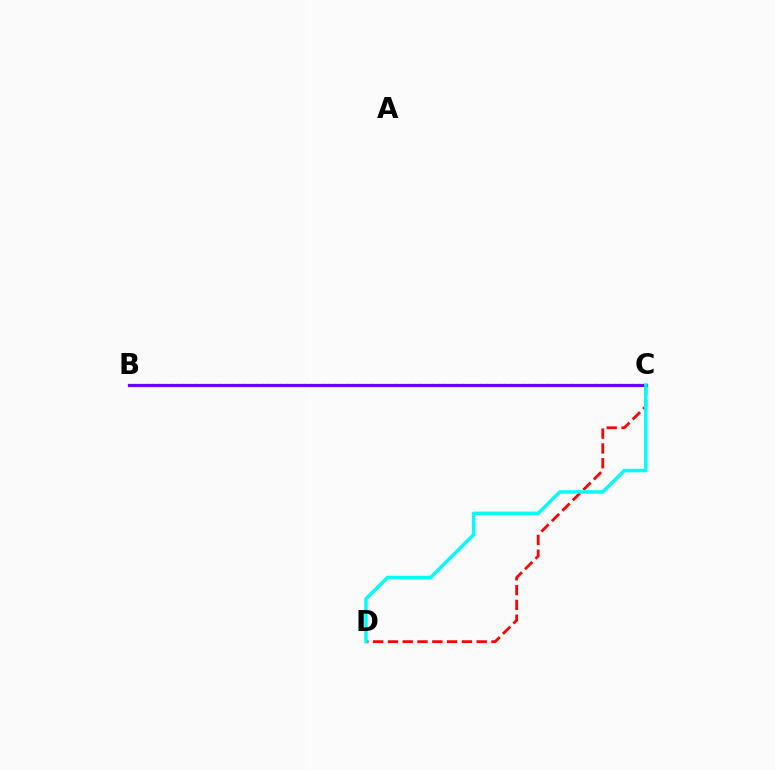{('C', 'D'): [{'color': '#ff0000', 'line_style': 'dashed', 'thickness': 2.01}, {'color': '#00fff6', 'line_style': 'solid', 'thickness': 2.5}], ('B', 'C'): [{'color': '#84ff00', 'line_style': 'dotted', 'thickness': 1.65}, {'color': '#7200ff', 'line_style': 'solid', 'thickness': 2.3}]}